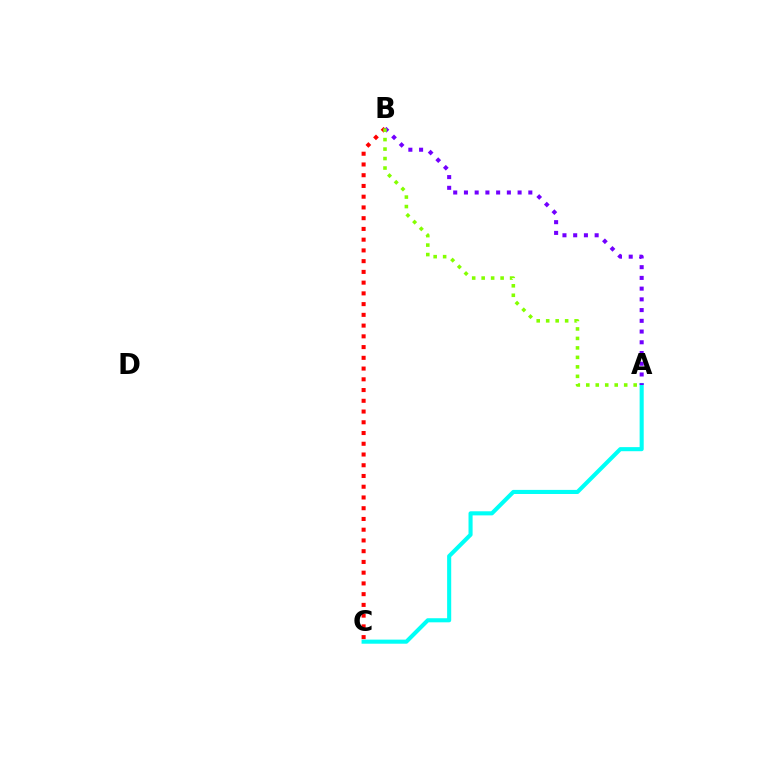{('B', 'C'): [{'color': '#ff0000', 'line_style': 'dotted', 'thickness': 2.92}], ('A', 'C'): [{'color': '#00fff6', 'line_style': 'solid', 'thickness': 2.94}], ('A', 'B'): [{'color': '#7200ff', 'line_style': 'dotted', 'thickness': 2.92}, {'color': '#84ff00', 'line_style': 'dotted', 'thickness': 2.58}]}